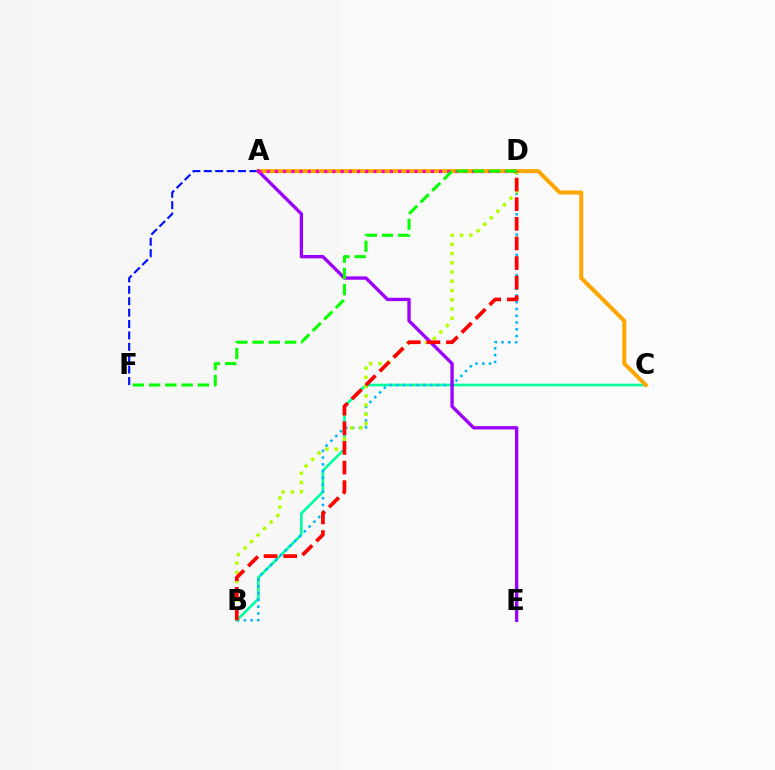{('B', 'C'): [{'color': '#00ff9d', 'line_style': 'solid', 'thickness': 1.89}], ('B', 'D'): [{'color': '#00b5ff', 'line_style': 'dotted', 'thickness': 1.84}, {'color': '#b3ff00', 'line_style': 'dotted', 'thickness': 2.51}, {'color': '#ff0000', 'line_style': 'dashed', 'thickness': 2.67}], ('D', 'F'): [{'color': '#0010ff', 'line_style': 'dashed', 'thickness': 1.55}, {'color': '#08ff00', 'line_style': 'dashed', 'thickness': 2.21}], ('A', 'C'): [{'color': '#ffa500', 'line_style': 'solid', 'thickness': 2.86}], ('A', 'E'): [{'color': '#9b00ff', 'line_style': 'solid', 'thickness': 2.4}], ('A', 'D'): [{'color': '#ff00bd', 'line_style': 'dotted', 'thickness': 2.23}]}